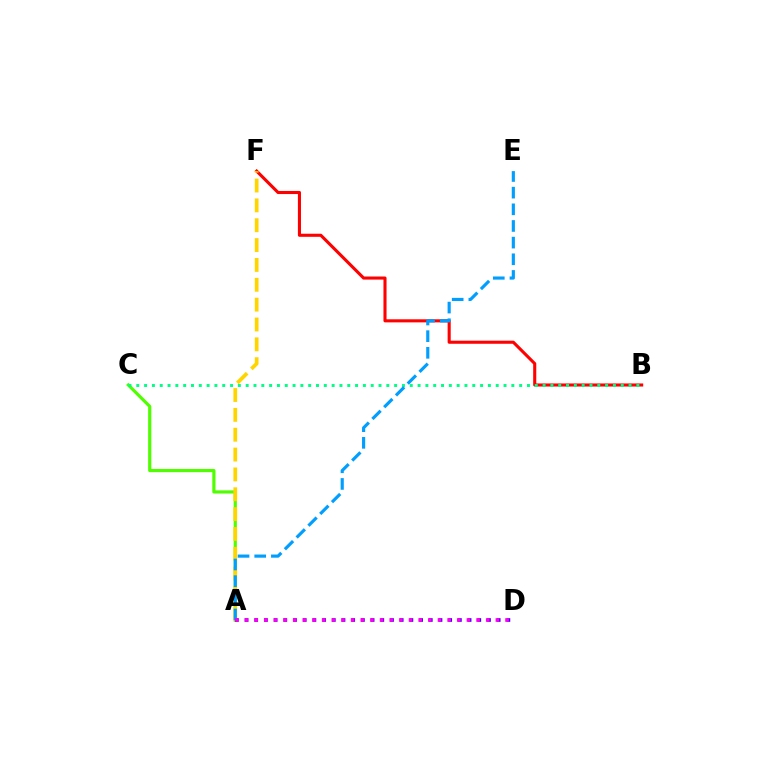{('A', 'C'): [{'color': '#4fff00', 'line_style': 'solid', 'thickness': 2.29}], ('B', 'F'): [{'color': '#ff0000', 'line_style': 'solid', 'thickness': 2.22}], ('A', 'F'): [{'color': '#ffd500', 'line_style': 'dashed', 'thickness': 2.7}], ('B', 'C'): [{'color': '#00ff86', 'line_style': 'dotted', 'thickness': 2.12}], ('A', 'D'): [{'color': '#3700ff', 'line_style': 'dotted', 'thickness': 2.64}, {'color': '#ff00ed', 'line_style': 'dotted', 'thickness': 2.62}], ('A', 'E'): [{'color': '#009eff', 'line_style': 'dashed', 'thickness': 2.26}]}